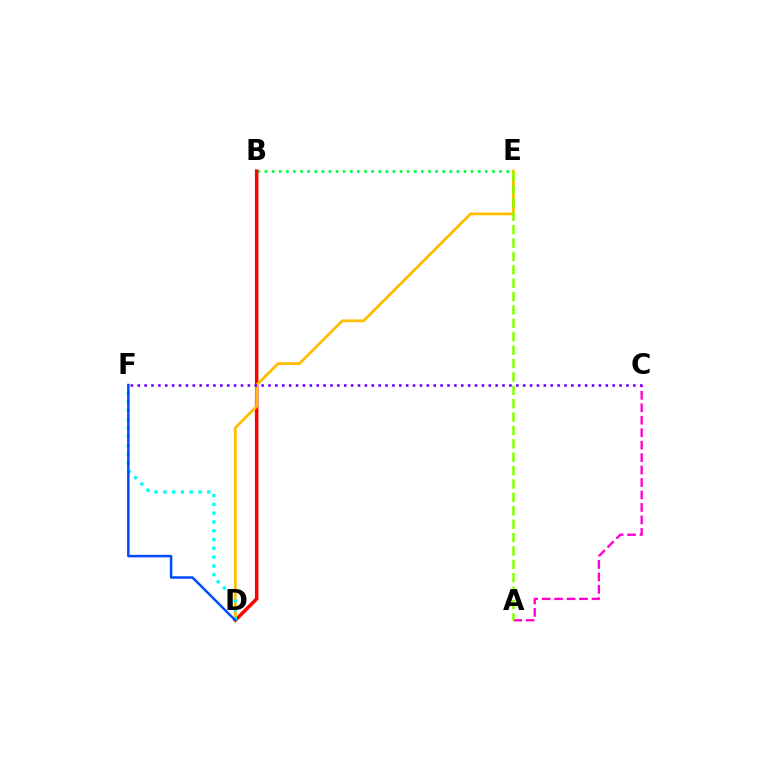{('B', 'E'): [{'color': '#00ff39', 'line_style': 'dotted', 'thickness': 1.93}], ('A', 'C'): [{'color': '#ff00cf', 'line_style': 'dashed', 'thickness': 1.69}], ('B', 'D'): [{'color': '#ff0000', 'line_style': 'solid', 'thickness': 2.51}], ('D', 'E'): [{'color': '#ffbd00', 'line_style': 'solid', 'thickness': 2.0}], ('A', 'E'): [{'color': '#84ff00', 'line_style': 'dashed', 'thickness': 1.82}], ('C', 'F'): [{'color': '#7200ff', 'line_style': 'dotted', 'thickness': 1.87}], ('D', 'F'): [{'color': '#00fff6', 'line_style': 'dotted', 'thickness': 2.39}, {'color': '#004bff', 'line_style': 'solid', 'thickness': 1.79}]}